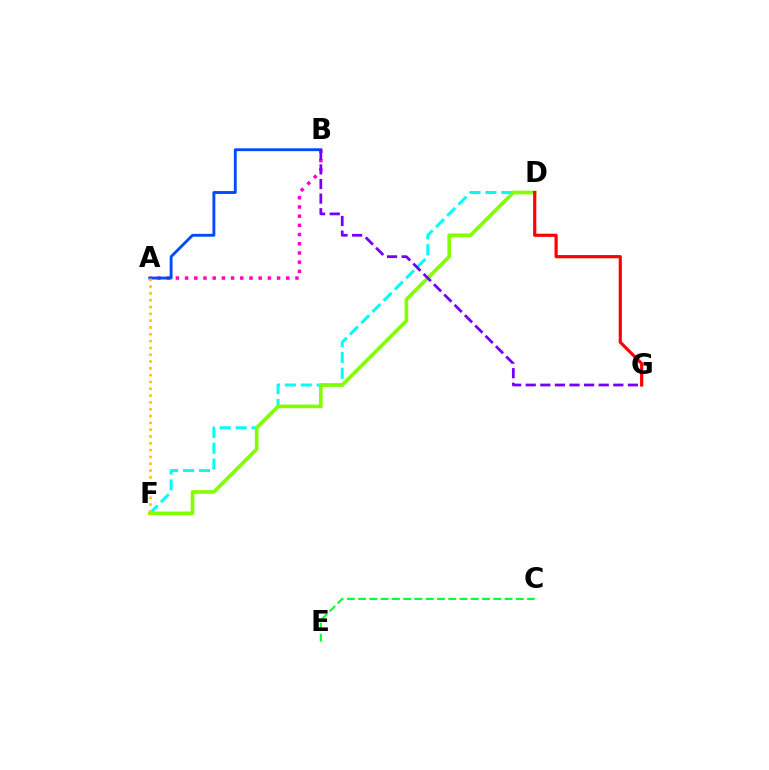{('A', 'B'): [{'color': '#ff00cf', 'line_style': 'dotted', 'thickness': 2.5}, {'color': '#004bff', 'line_style': 'solid', 'thickness': 2.06}], ('D', 'F'): [{'color': '#00fff6', 'line_style': 'dashed', 'thickness': 2.16}, {'color': '#84ff00', 'line_style': 'solid', 'thickness': 2.63}], ('C', 'E'): [{'color': '#00ff39', 'line_style': 'dashed', 'thickness': 1.53}], ('D', 'G'): [{'color': '#ff0000', 'line_style': 'solid', 'thickness': 2.29}], ('A', 'F'): [{'color': '#ffbd00', 'line_style': 'dotted', 'thickness': 1.85}], ('B', 'G'): [{'color': '#7200ff', 'line_style': 'dashed', 'thickness': 1.98}]}